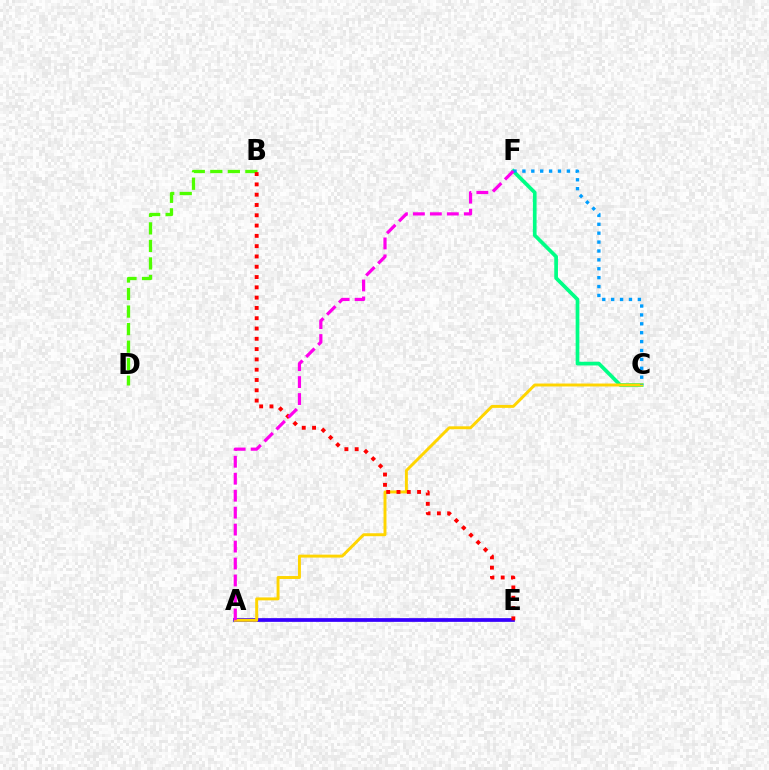{('A', 'E'): [{'color': '#3700ff', 'line_style': 'solid', 'thickness': 2.69}], ('B', 'D'): [{'color': '#4fff00', 'line_style': 'dashed', 'thickness': 2.38}], ('C', 'F'): [{'color': '#00ff86', 'line_style': 'solid', 'thickness': 2.67}, {'color': '#009eff', 'line_style': 'dotted', 'thickness': 2.42}], ('A', 'C'): [{'color': '#ffd500', 'line_style': 'solid', 'thickness': 2.11}], ('B', 'E'): [{'color': '#ff0000', 'line_style': 'dotted', 'thickness': 2.8}], ('A', 'F'): [{'color': '#ff00ed', 'line_style': 'dashed', 'thickness': 2.3}]}